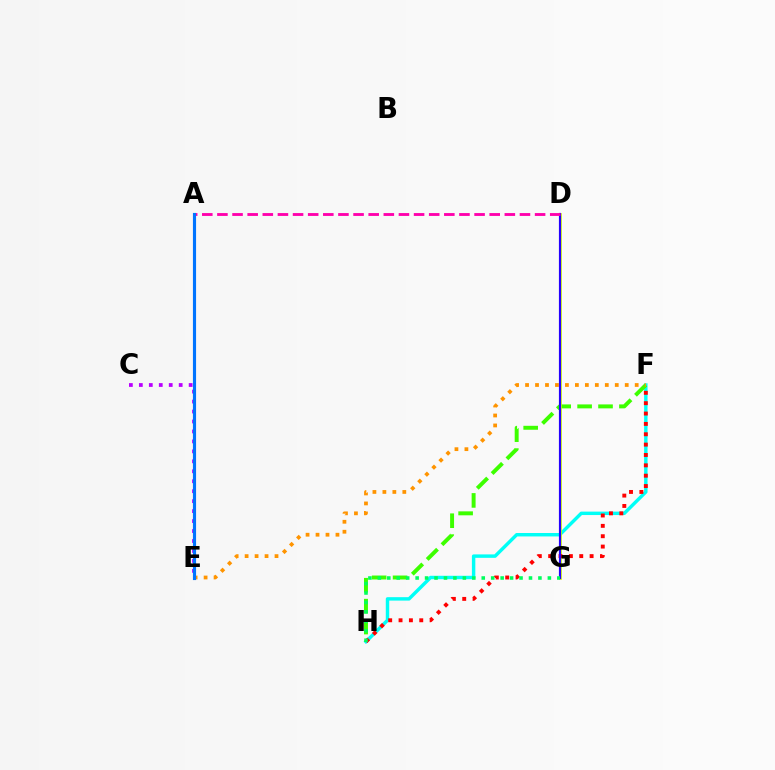{('F', 'H'): [{'color': '#00fff6', 'line_style': 'solid', 'thickness': 2.47}, {'color': '#3dff00', 'line_style': 'dashed', 'thickness': 2.84}, {'color': '#ff0000', 'line_style': 'dotted', 'thickness': 2.81}], ('E', 'F'): [{'color': '#ff9400', 'line_style': 'dotted', 'thickness': 2.71}], ('D', 'G'): [{'color': '#d1ff00', 'line_style': 'solid', 'thickness': 1.93}, {'color': '#2500ff', 'line_style': 'solid', 'thickness': 1.57}], ('A', 'D'): [{'color': '#ff00ac', 'line_style': 'dashed', 'thickness': 2.06}], ('C', 'E'): [{'color': '#b900ff', 'line_style': 'dotted', 'thickness': 2.71}], ('G', 'H'): [{'color': '#00ff5c', 'line_style': 'dotted', 'thickness': 2.57}], ('A', 'E'): [{'color': '#0074ff', 'line_style': 'solid', 'thickness': 2.26}]}